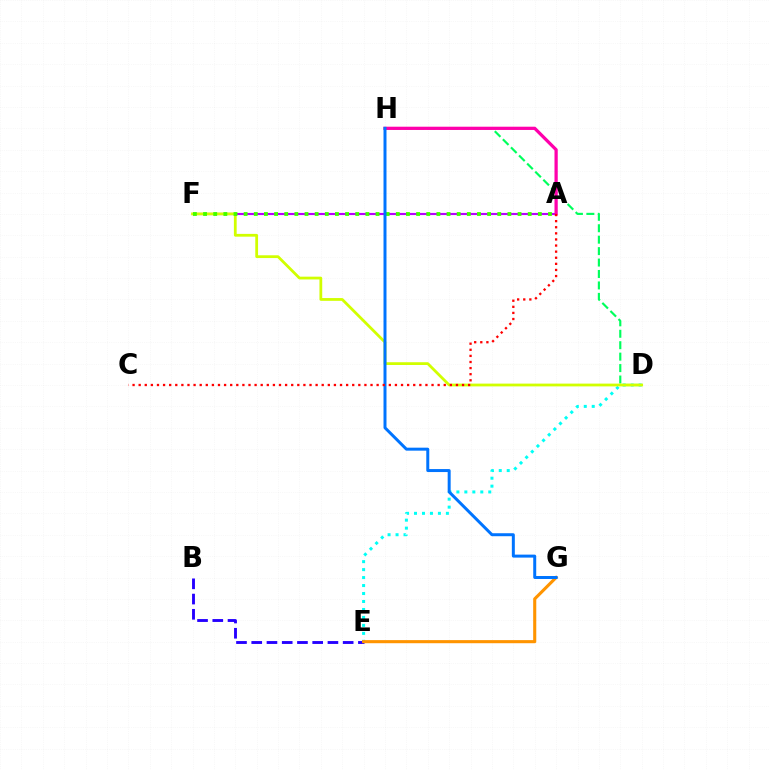{('A', 'F'): [{'color': '#b900ff', 'line_style': 'solid', 'thickness': 1.53}, {'color': '#3dff00', 'line_style': 'dotted', 'thickness': 2.76}], ('D', 'H'): [{'color': '#00ff5c', 'line_style': 'dashed', 'thickness': 1.55}], ('D', 'E'): [{'color': '#00fff6', 'line_style': 'dotted', 'thickness': 2.17}], ('B', 'E'): [{'color': '#2500ff', 'line_style': 'dashed', 'thickness': 2.07}], ('D', 'F'): [{'color': '#d1ff00', 'line_style': 'solid', 'thickness': 2.0}], ('A', 'H'): [{'color': '#ff00ac', 'line_style': 'solid', 'thickness': 2.34}], ('E', 'G'): [{'color': '#ff9400', 'line_style': 'solid', 'thickness': 2.23}], ('G', 'H'): [{'color': '#0074ff', 'line_style': 'solid', 'thickness': 2.15}], ('A', 'C'): [{'color': '#ff0000', 'line_style': 'dotted', 'thickness': 1.66}]}